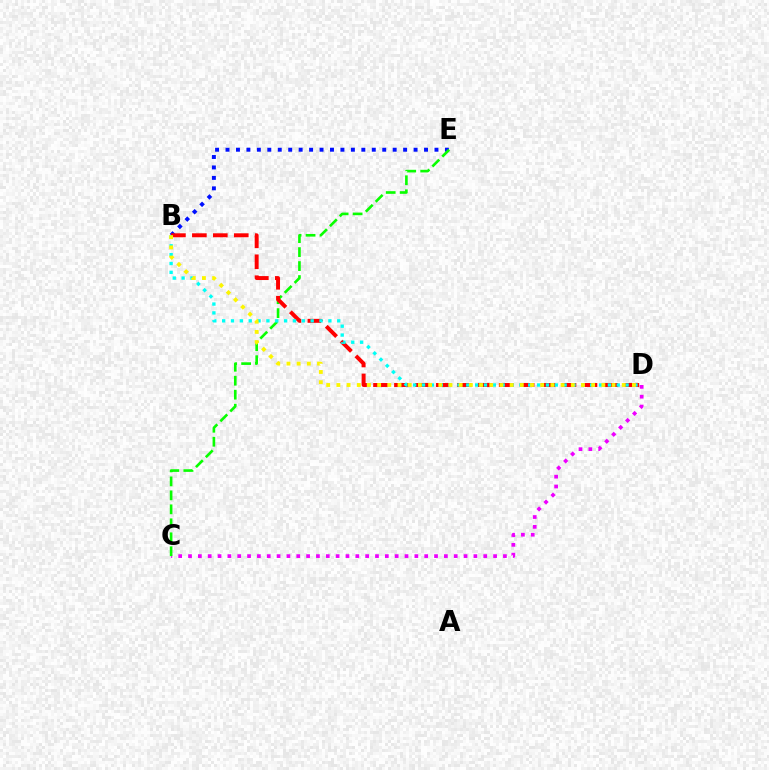{('C', 'D'): [{'color': '#ee00ff', 'line_style': 'dotted', 'thickness': 2.67}], ('B', 'E'): [{'color': '#0010ff', 'line_style': 'dotted', 'thickness': 2.84}], ('C', 'E'): [{'color': '#08ff00', 'line_style': 'dashed', 'thickness': 1.9}], ('B', 'D'): [{'color': '#ff0000', 'line_style': 'dashed', 'thickness': 2.85}, {'color': '#00fff6', 'line_style': 'dotted', 'thickness': 2.4}, {'color': '#fcf500', 'line_style': 'dotted', 'thickness': 2.77}]}